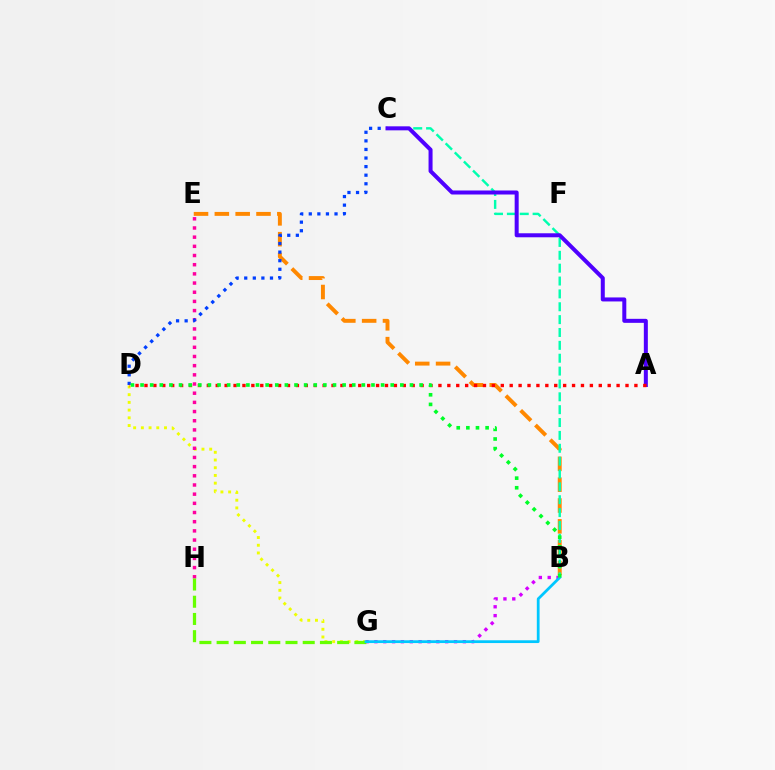{('D', 'G'): [{'color': '#eeff00', 'line_style': 'dotted', 'thickness': 2.1}], ('B', 'E'): [{'color': '#ff8800', 'line_style': 'dashed', 'thickness': 2.83}], ('B', 'C'): [{'color': '#00ffaf', 'line_style': 'dashed', 'thickness': 1.75}], ('B', 'G'): [{'color': '#d600ff', 'line_style': 'dotted', 'thickness': 2.4}, {'color': '#00c7ff', 'line_style': 'solid', 'thickness': 1.99}], ('E', 'H'): [{'color': '#ff00a0', 'line_style': 'dotted', 'thickness': 2.49}], ('G', 'H'): [{'color': '#66ff00', 'line_style': 'dashed', 'thickness': 2.34}], ('C', 'D'): [{'color': '#003fff', 'line_style': 'dotted', 'thickness': 2.33}], ('A', 'C'): [{'color': '#4f00ff', 'line_style': 'solid', 'thickness': 2.89}], ('A', 'D'): [{'color': '#ff0000', 'line_style': 'dotted', 'thickness': 2.42}], ('B', 'D'): [{'color': '#00ff27', 'line_style': 'dotted', 'thickness': 2.61}]}